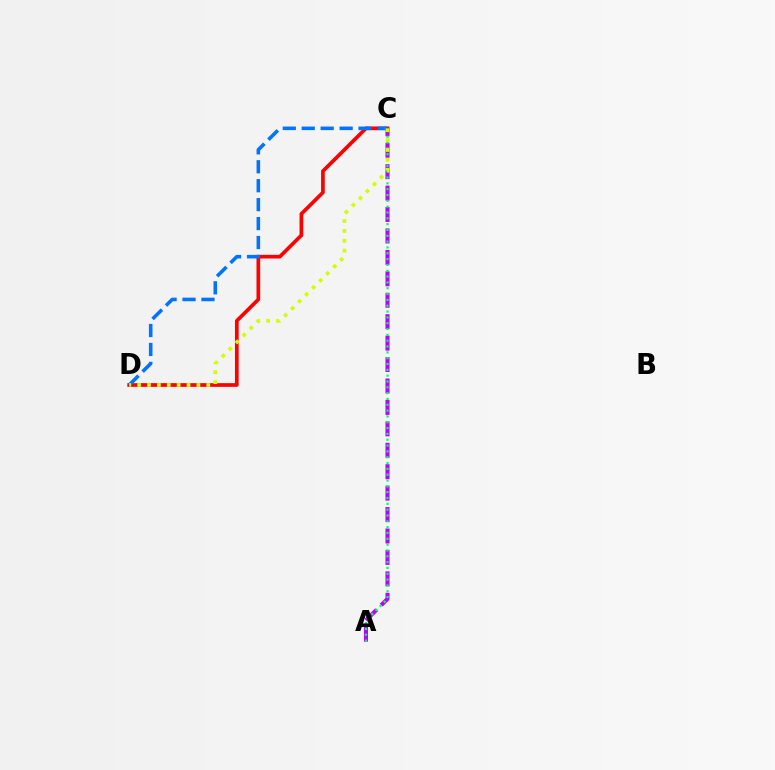{('A', 'C'): [{'color': '#b900ff', 'line_style': 'dashed', 'thickness': 2.91}, {'color': '#00ff5c', 'line_style': 'dotted', 'thickness': 1.58}], ('C', 'D'): [{'color': '#ff0000', 'line_style': 'solid', 'thickness': 2.66}, {'color': '#0074ff', 'line_style': 'dashed', 'thickness': 2.57}, {'color': '#d1ff00', 'line_style': 'dotted', 'thickness': 2.69}]}